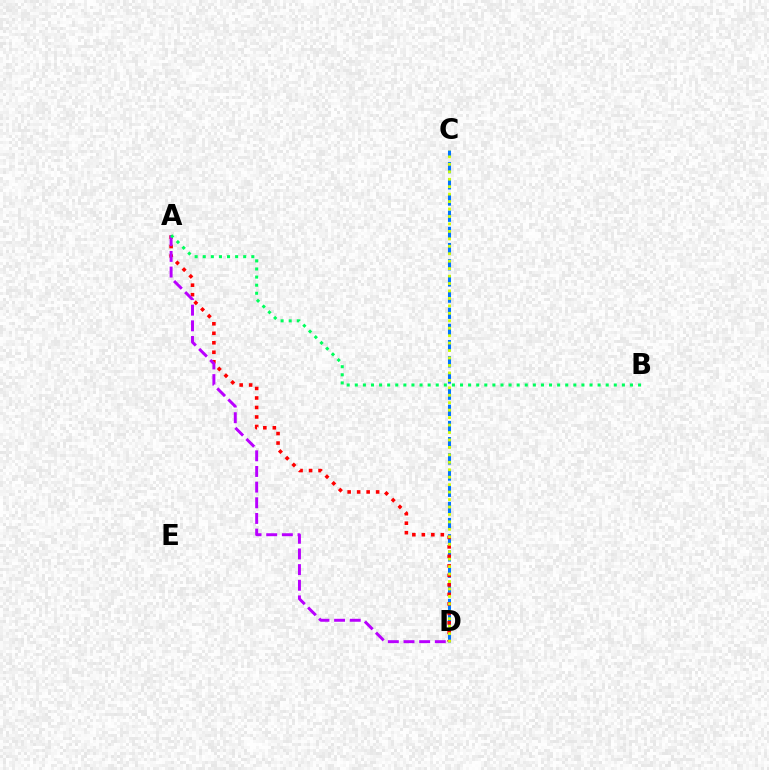{('C', 'D'): [{'color': '#0074ff', 'line_style': 'dashed', 'thickness': 2.2}, {'color': '#d1ff00', 'line_style': 'dotted', 'thickness': 2.02}], ('A', 'D'): [{'color': '#ff0000', 'line_style': 'dotted', 'thickness': 2.58}, {'color': '#b900ff', 'line_style': 'dashed', 'thickness': 2.13}], ('A', 'B'): [{'color': '#00ff5c', 'line_style': 'dotted', 'thickness': 2.2}]}